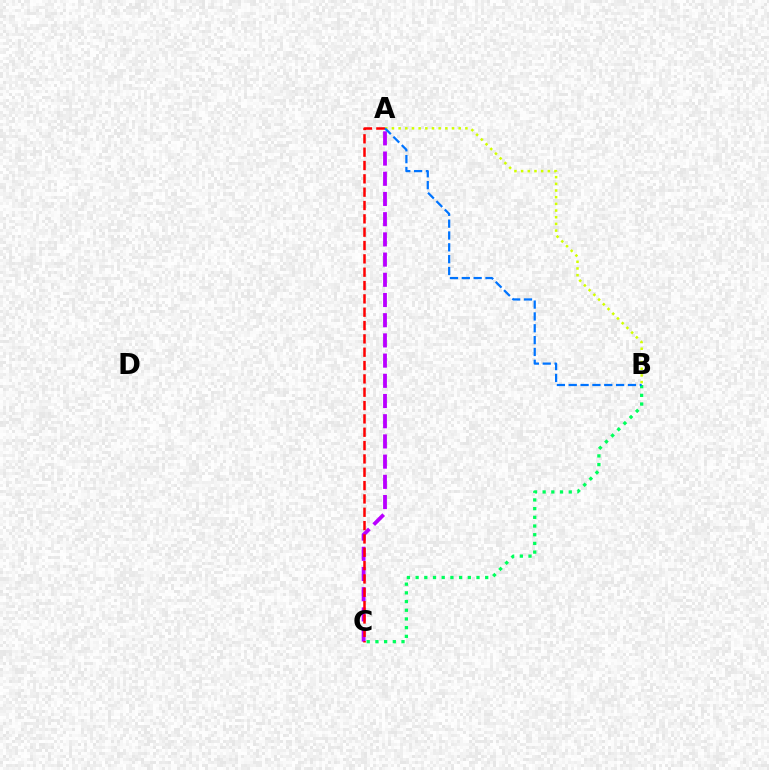{('A', 'C'): [{'color': '#b900ff', 'line_style': 'dashed', 'thickness': 2.74}, {'color': '#ff0000', 'line_style': 'dashed', 'thickness': 1.81}], ('B', 'C'): [{'color': '#00ff5c', 'line_style': 'dotted', 'thickness': 2.36}], ('A', 'B'): [{'color': '#d1ff00', 'line_style': 'dotted', 'thickness': 1.81}, {'color': '#0074ff', 'line_style': 'dashed', 'thickness': 1.61}]}